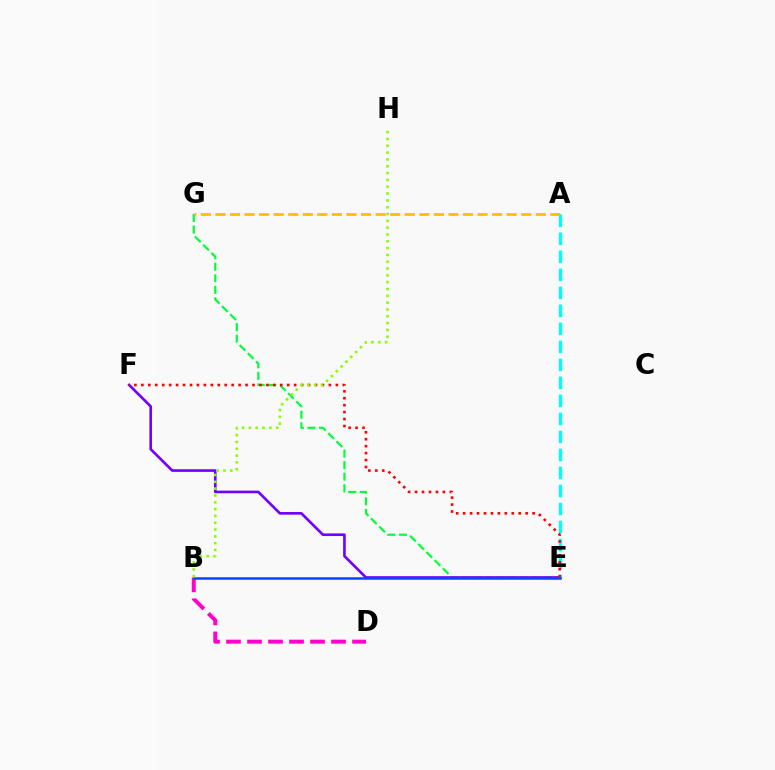{('E', 'G'): [{'color': '#00ff39', 'line_style': 'dashed', 'thickness': 1.57}], ('E', 'F'): [{'color': '#7200ff', 'line_style': 'solid', 'thickness': 1.91}, {'color': '#ff0000', 'line_style': 'dotted', 'thickness': 1.89}], ('B', 'D'): [{'color': '#ff00cf', 'line_style': 'dashed', 'thickness': 2.85}], ('A', 'G'): [{'color': '#ffbd00', 'line_style': 'dashed', 'thickness': 1.98}], ('A', 'E'): [{'color': '#00fff6', 'line_style': 'dashed', 'thickness': 2.45}], ('B', 'E'): [{'color': '#004bff', 'line_style': 'solid', 'thickness': 1.83}], ('B', 'H'): [{'color': '#84ff00', 'line_style': 'dotted', 'thickness': 1.85}]}